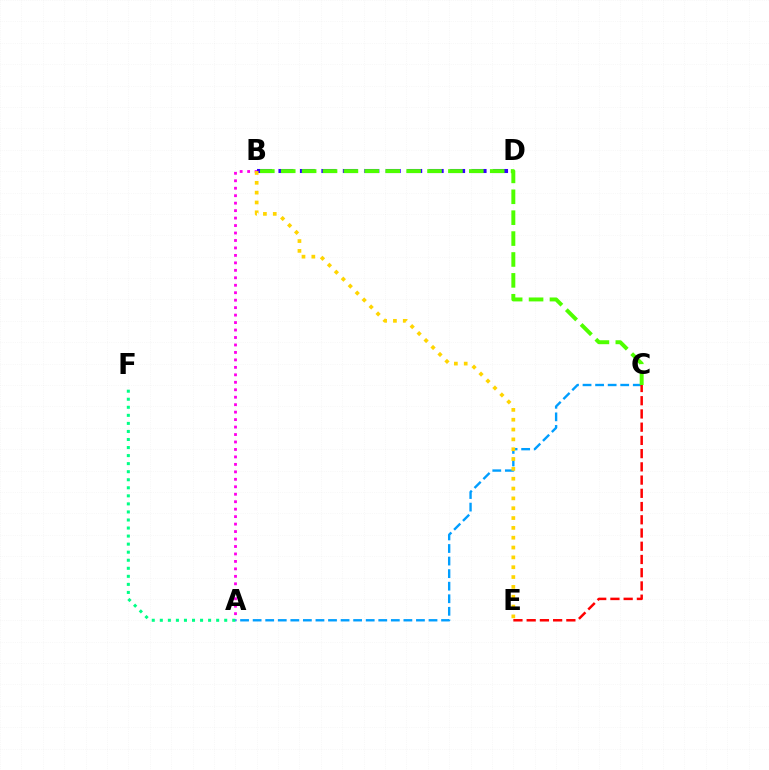{('A', 'B'): [{'color': '#ff00ed', 'line_style': 'dotted', 'thickness': 2.03}], ('B', 'D'): [{'color': '#3700ff', 'line_style': 'dashed', 'thickness': 2.92}], ('A', 'F'): [{'color': '#00ff86', 'line_style': 'dotted', 'thickness': 2.19}], ('A', 'C'): [{'color': '#009eff', 'line_style': 'dashed', 'thickness': 1.71}], ('B', 'E'): [{'color': '#ffd500', 'line_style': 'dotted', 'thickness': 2.67}], ('B', 'C'): [{'color': '#4fff00', 'line_style': 'dashed', 'thickness': 2.84}], ('C', 'E'): [{'color': '#ff0000', 'line_style': 'dashed', 'thickness': 1.8}]}